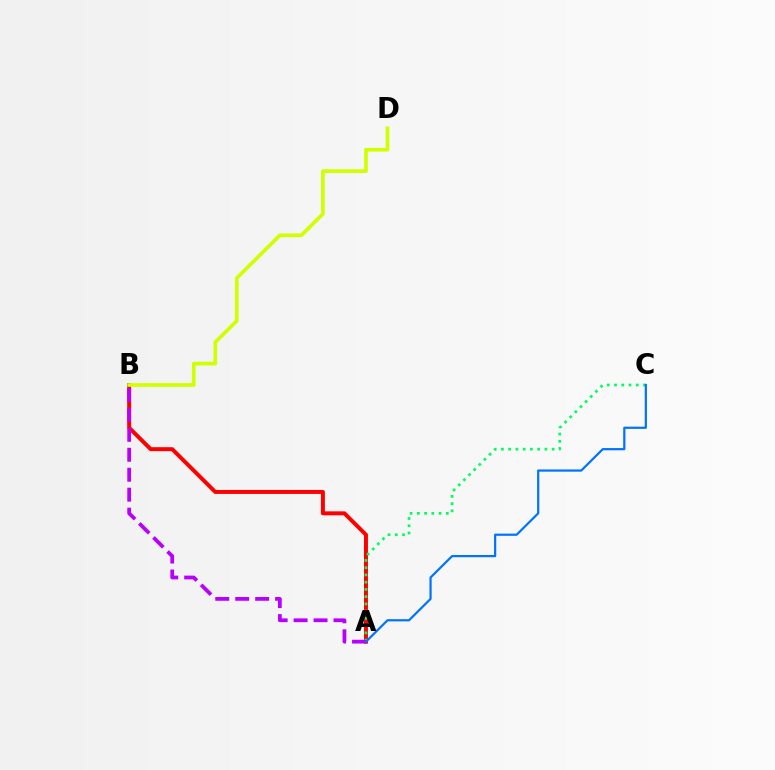{('A', 'B'): [{'color': '#ff0000', 'line_style': 'solid', 'thickness': 2.85}, {'color': '#b900ff', 'line_style': 'dashed', 'thickness': 2.71}], ('A', 'C'): [{'color': '#00ff5c', 'line_style': 'dotted', 'thickness': 1.97}, {'color': '#0074ff', 'line_style': 'solid', 'thickness': 1.6}], ('B', 'D'): [{'color': '#d1ff00', 'line_style': 'solid', 'thickness': 2.66}]}